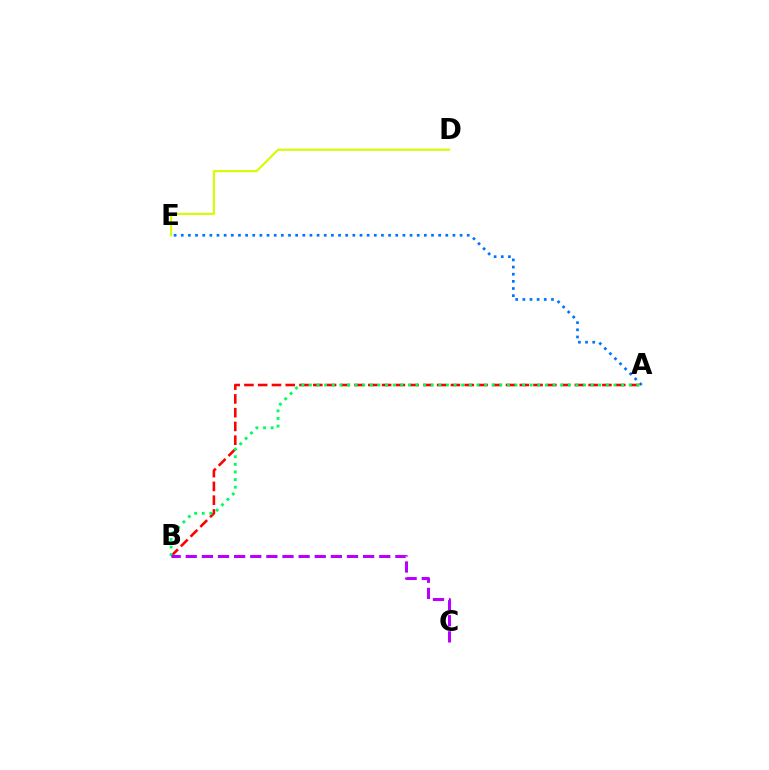{('A', 'E'): [{'color': '#0074ff', 'line_style': 'dotted', 'thickness': 1.94}], ('D', 'E'): [{'color': '#d1ff00', 'line_style': 'solid', 'thickness': 1.53}], ('A', 'B'): [{'color': '#ff0000', 'line_style': 'dashed', 'thickness': 1.87}, {'color': '#00ff5c', 'line_style': 'dotted', 'thickness': 2.07}], ('B', 'C'): [{'color': '#b900ff', 'line_style': 'dashed', 'thickness': 2.19}]}